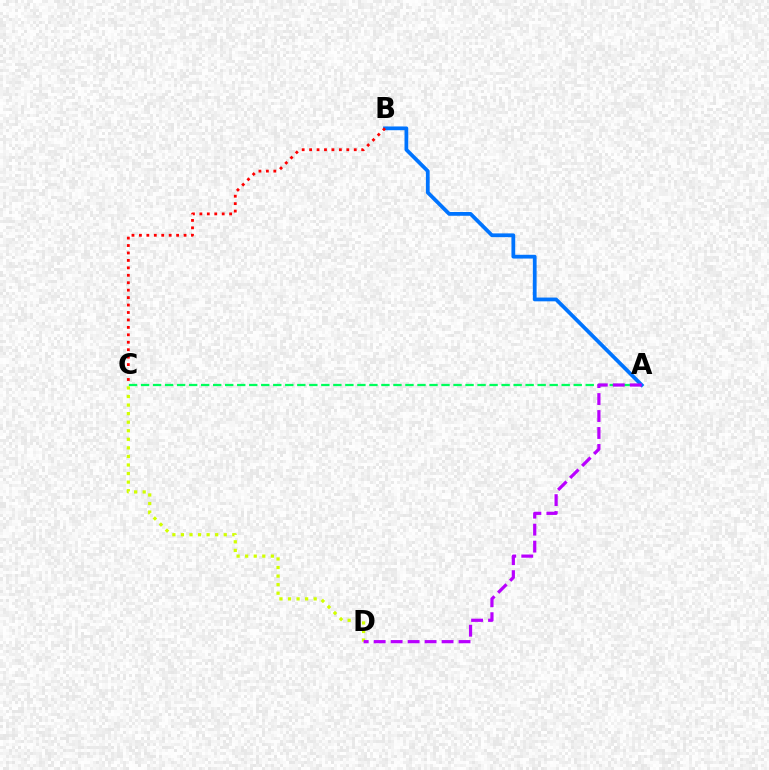{('A', 'C'): [{'color': '#00ff5c', 'line_style': 'dashed', 'thickness': 1.63}], ('A', 'B'): [{'color': '#0074ff', 'line_style': 'solid', 'thickness': 2.71}], ('C', 'D'): [{'color': '#d1ff00', 'line_style': 'dotted', 'thickness': 2.33}], ('A', 'D'): [{'color': '#b900ff', 'line_style': 'dashed', 'thickness': 2.31}], ('B', 'C'): [{'color': '#ff0000', 'line_style': 'dotted', 'thickness': 2.02}]}